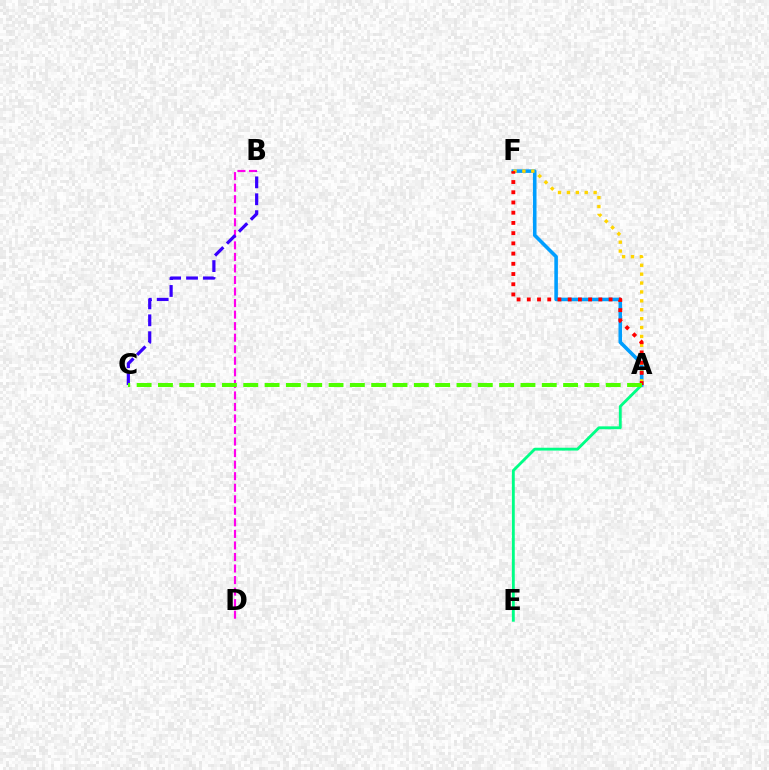{('A', 'E'): [{'color': '#00ff86', 'line_style': 'solid', 'thickness': 2.05}], ('A', 'F'): [{'color': '#009eff', 'line_style': 'solid', 'thickness': 2.58}, {'color': '#ffd500', 'line_style': 'dotted', 'thickness': 2.42}, {'color': '#ff0000', 'line_style': 'dotted', 'thickness': 2.78}], ('B', 'D'): [{'color': '#ff00ed', 'line_style': 'dashed', 'thickness': 1.57}], ('B', 'C'): [{'color': '#3700ff', 'line_style': 'dashed', 'thickness': 2.3}], ('A', 'C'): [{'color': '#4fff00', 'line_style': 'dashed', 'thickness': 2.9}]}